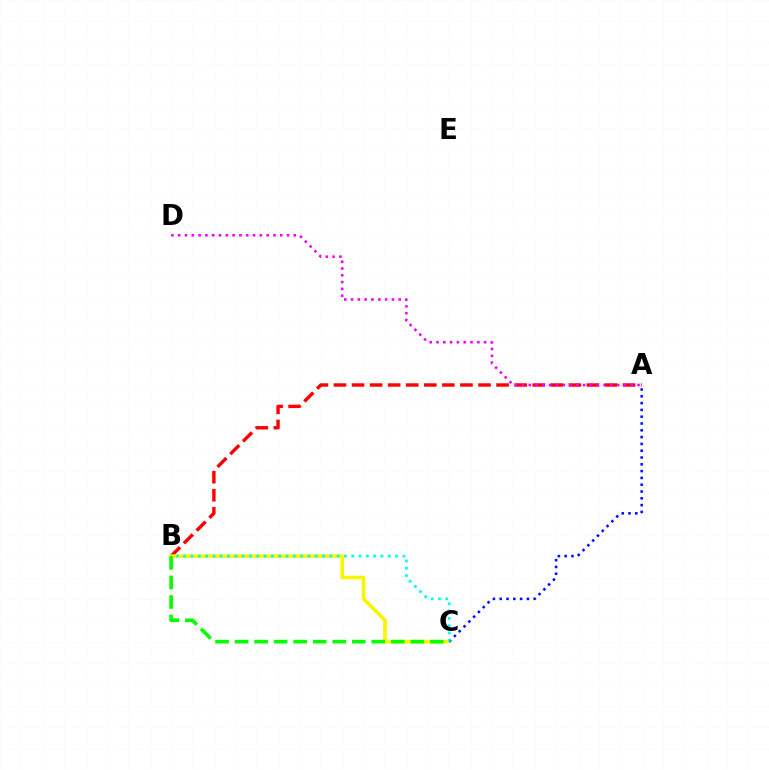{('A', 'B'): [{'color': '#ff0000', 'line_style': 'dashed', 'thickness': 2.45}], ('B', 'C'): [{'color': '#fcf500', 'line_style': 'solid', 'thickness': 2.6}, {'color': '#08ff00', 'line_style': 'dashed', 'thickness': 2.65}, {'color': '#00fff6', 'line_style': 'dotted', 'thickness': 1.99}], ('A', 'D'): [{'color': '#ee00ff', 'line_style': 'dotted', 'thickness': 1.85}], ('A', 'C'): [{'color': '#0010ff', 'line_style': 'dotted', 'thickness': 1.85}]}